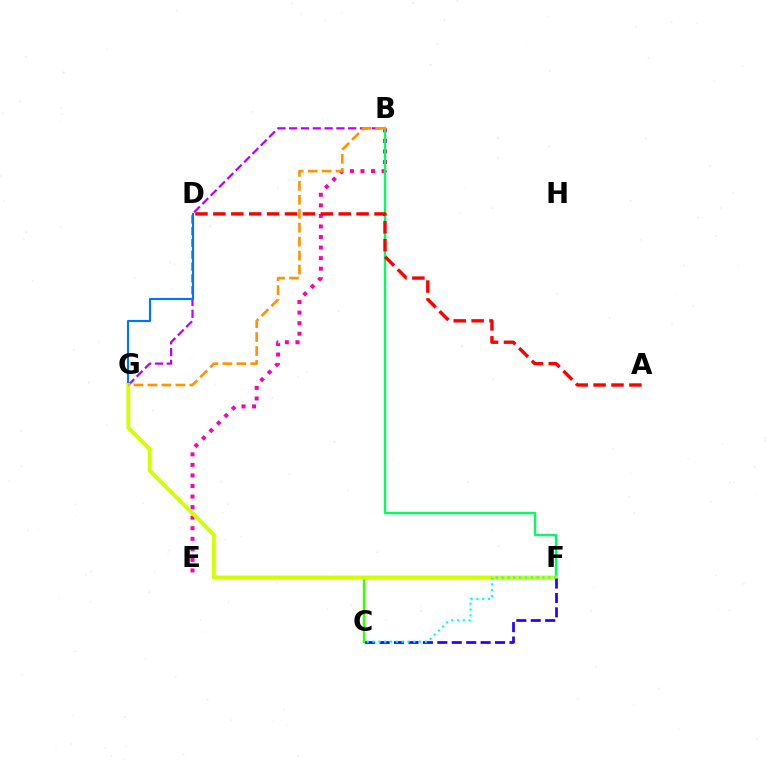{('B', 'G'): [{'color': '#b900ff', 'line_style': 'dashed', 'thickness': 1.6}, {'color': '#ff9400', 'line_style': 'dashed', 'thickness': 1.9}], ('B', 'E'): [{'color': '#ff00ac', 'line_style': 'dotted', 'thickness': 2.87}], ('D', 'G'): [{'color': '#0074ff', 'line_style': 'solid', 'thickness': 1.53}], ('C', 'F'): [{'color': '#3dff00', 'line_style': 'solid', 'thickness': 1.78}, {'color': '#2500ff', 'line_style': 'dashed', 'thickness': 1.96}, {'color': '#00fff6', 'line_style': 'dotted', 'thickness': 1.58}], ('B', 'F'): [{'color': '#00ff5c', 'line_style': 'solid', 'thickness': 1.71}], ('F', 'G'): [{'color': '#d1ff00', 'line_style': 'solid', 'thickness': 2.8}], ('A', 'D'): [{'color': '#ff0000', 'line_style': 'dashed', 'thickness': 2.43}]}